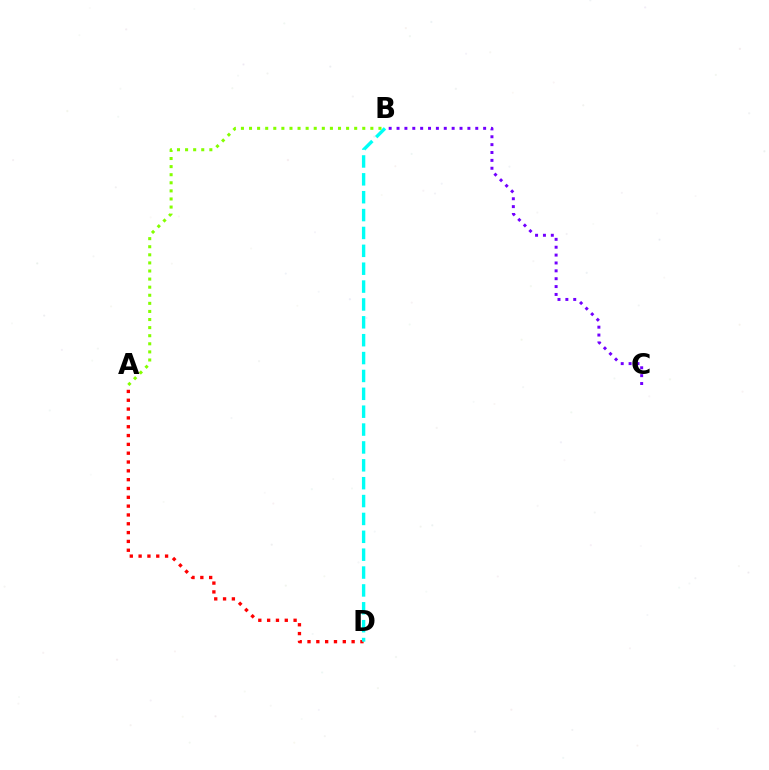{('B', 'C'): [{'color': '#7200ff', 'line_style': 'dotted', 'thickness': 2.14}], ('A', 'D'): [{'color': '#ff0000', 'line_style': 'dotted', 'thickness': 2.4}], ('B', 'D'): [{'color': '#00fff6', 'line_style': 'dashed', 'thickness': 2.43}], ('A', 'B'): [{'color': '#84ff00', 'line_style': 'dotted', 'thickness': 2.2}]}